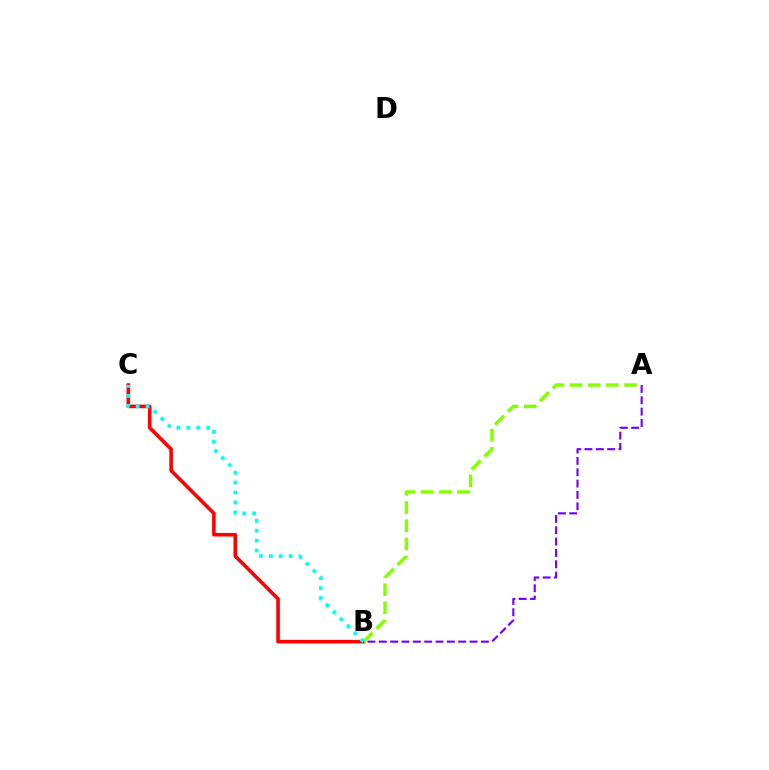{('B', 'C'): [{'color': '#ff0000', 'line_style': 'solid', 'thickness': 2.59}, {'color': '#00fff6', 'line_style': 'dotted', 'thickness': 2.69}], ('A', 'B'): [{'color': '#84ff00', 'line_style': 'dashed', 'thickness': 2.47}, {'color': '#7200ff', 'line_style': 'dashed', 'thickness': 1.54}]}